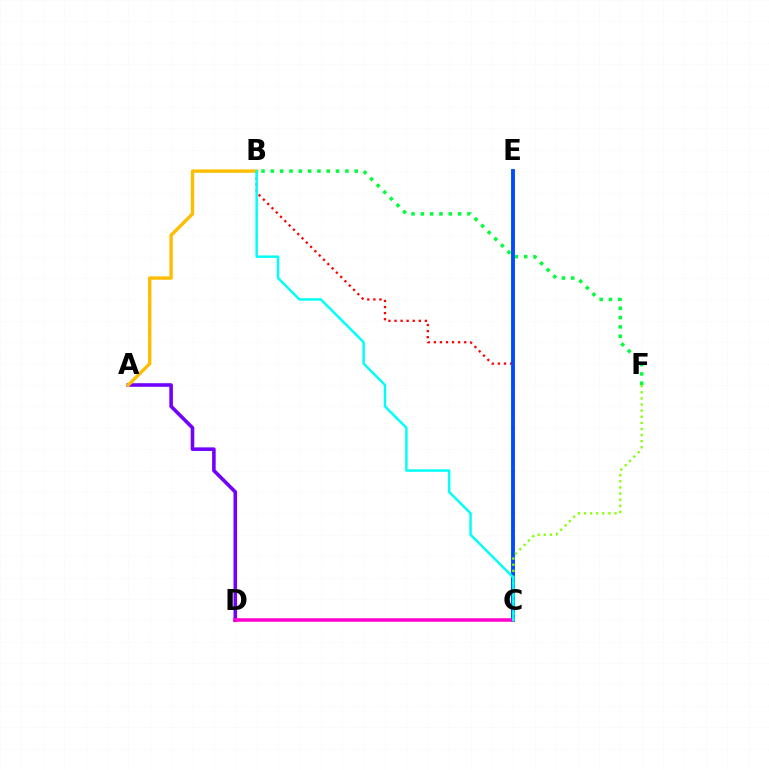{('B', 'C'): [{'color': '#ff0000', 'line_style': 'dotted', 'thickness': 1.65}, {'color': '#00fff6', 'line_style': 'solid', 'thickness': 1.78}], ('A', 'D'): [{'color': '#7200ff', 'line_style': 'solid', 'thickness': 2.58}], ('B', 'F'): [{'color': '#00ff39', 'line_style': 'dotted', 'thickness': 2.53}], ('C', 'E'): [{'color': '#004bff', 'line_style': 'solid', 'thickness': 2.78}], ('A', 'B'): [{'color': '#ffbd00', 'line_style': 'solid', 'thickness': 2.43}], ('C', 'D'): [{'color': '#ff00cf', 'line_style': 'solid', 'thickness': 2.53}], ('C', 'F'): [{'color': '#84ff00', 'line_style': 'dotted', 'thickness': 1.66}]}